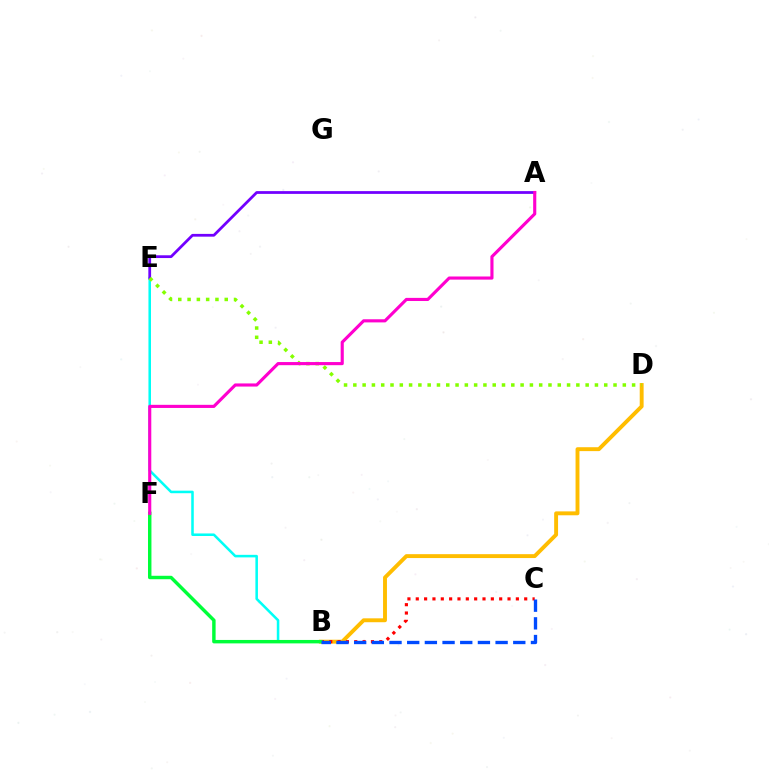{('B', 'E'): [{'color': '#00fff6', 'line_style': 'solid', 'thickness': 1.83}], ('A', 'E'): [{'color': '#7200ff', 'line_style': 'solid', 'thickness': 1.99}], ('B', 'D'): [{'color': '#ffbd00', 'line_style': 'solid', 'thickness': 2.81}], ('B', 'C'): [{'color': '#ff0000', 'line_style': 'dotted', 'thickness': 2.27}, {'color': '#004bff', 'line_style': 'dashed', 'thickness': 2.4}], ('B', 'F'): [{'color': '#00ff39', 'line_style': 'solid', 'thickness': 2.47}], ('D', 'E'): [{'color': '#84ff00', 'line_style': 'dotted', 'thickness': 2.52}], ('A', 'F'): [{'color': '#ff00cf', 'line_style': 'solid', 'thickness': 2.25}]}